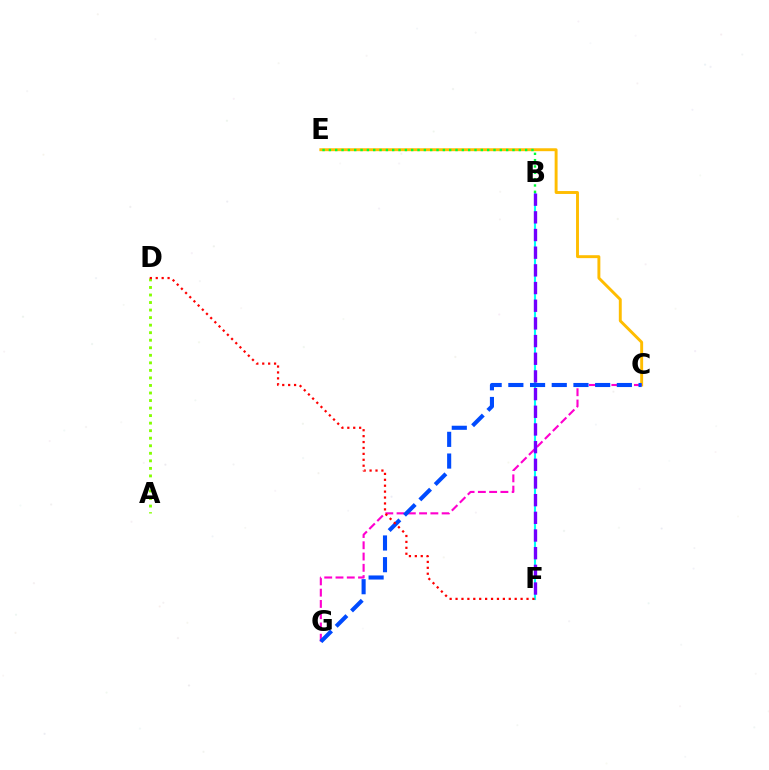{('A', 'D'): [{'color': '#84ff00', 'line_style': 'dotted', 'thickness': 2.05}], ('C', 'E'): [{'color': '#ffbd00', 'line_style': 'solid', 'thickness': 2.1}], ('B', 'F'): [{'color': '#00fff6', 'line_style': 'solid', 'thickness': 1.52}, {'color': '#7200ff', 'line_style': 'dashed', 'thickness': 2.4}], ('B', 'E'): [{'color': '#00ff39', 'line_style': 'dotted', 'thickness': 1.72}], ('C', 'G'): [{'color': '#ff00cf', 'line_style': 'dashed', 'thickness': 1.53}, {'color': '#004bff', 'line_style': 'dashed', 'thickness': 2.95}], ('D', 'F'): [{'color': '#ff0000', 'line_style': 'dotted', 'thickness': 1.61}]}